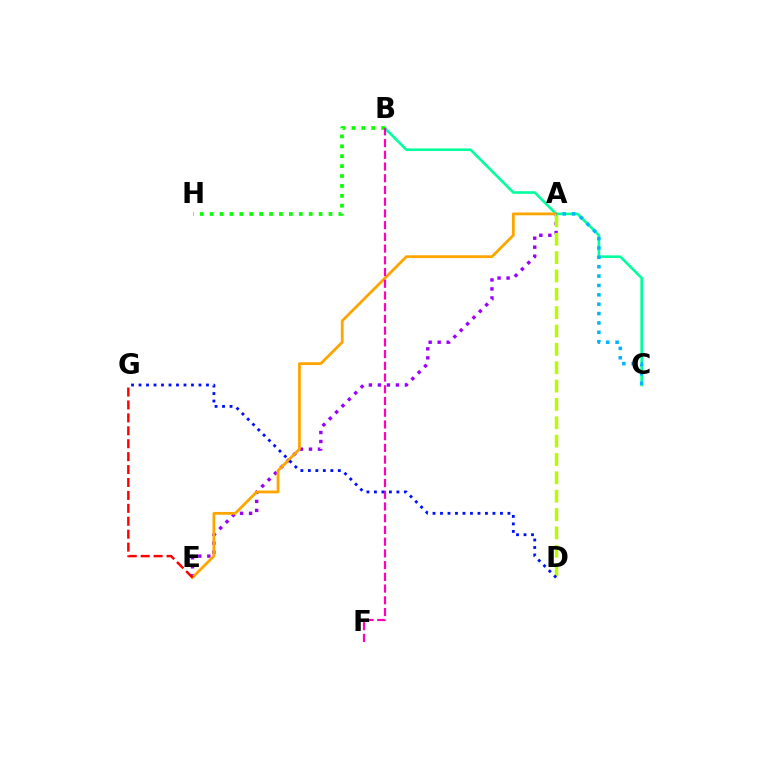{('B', 'C'): [{'color': '#00ff9d', 'line_style': 'solid', 'thickness': 1.88}], ('A', 'E'): [{'color': '#9b00ff', 'line_style': 'dotted', 'thickness': 2.45}, {'color': '#ffa500', 'line_style': 'solid', 'thickness': 2.01}], ('A', 'D'): [{'color': '#b3ff00', 'line_style': 'dashed', 'thickness': 2.49}], ('E', 'G'): [{'color': '#ff0000', 'line_style': 'dashed', 'thickness': 1.76}], ('B', 'H'): [{'color': '#08ff00', 'line_style': 'dotted', 'thickness': 2.69}], ('A', 'C'): [{'color': '#00b5ff', 'line_style': 'dotted', 'thickness': 2.55}], ('B', 'F'): [{'color': '#ff00bd', 'line_style': 'dashed', 'thickness': 1.59}], ('D', 'G'): [{'color': '#0010ff', 'line_style': 'dotted', 'thickness': 2.04}]}